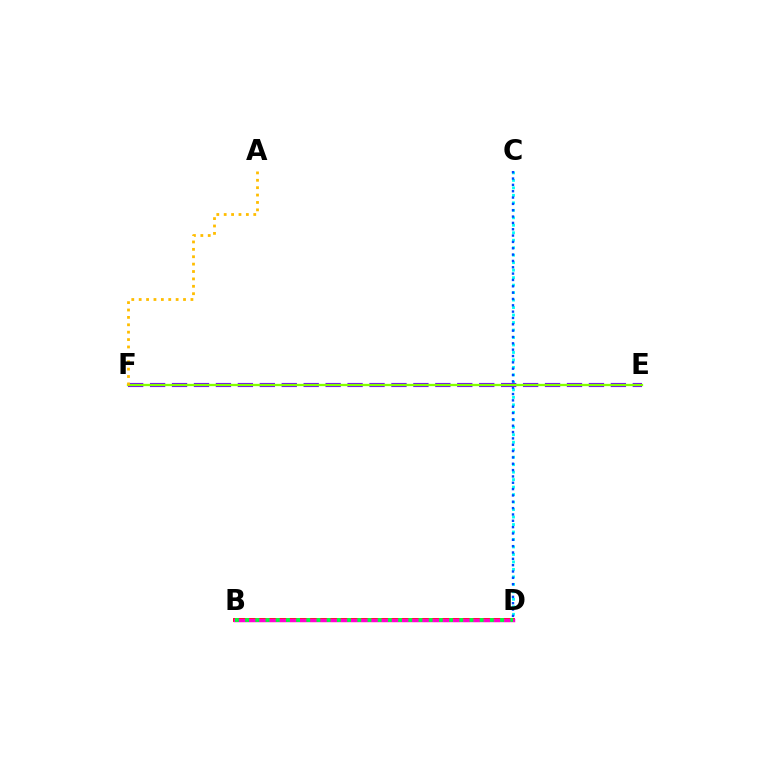{('C', 'D'): [{'color': '#00fff6', 'line_style': 'dotted', 'thickness': 2.03}, {'color': '#004bff', 'line_style': 'dotted', 'thickness': 1.72}], ('E', 'F'): [{'color': '#7200ff', 'line_style': 'dashed', 'thickness': 2.98}, {'color': '#84ff00', 'line_style': 'solid', 'thickness': 1.64}], ('B', 'D'): [{'color': '#ff0000', 'line_style': 'solid', 'thickness': 2.77}, {'color': '#ff00cf', 'line_style': 'solid', 'thickness': 2.51}, {'color': '#00ff39', 'line_style': 'dotted', 'thickness': 2.77}], ('A', 'F'): [{'color': '#ffbd00', 'line_style': 'dotted', 'thickness': 2.01}]}